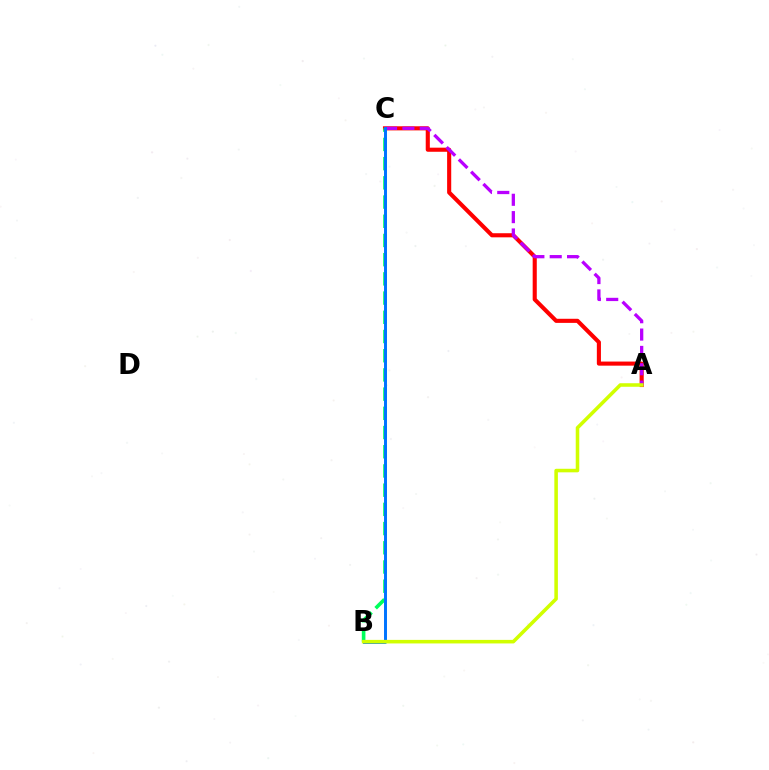{('A', 'C'): [{'color': '#ff0000', 'line_style': 'solid', 'thickness': 2.95}, {'color': '#b900ff', 'line_style': 'dashed', 'thickness': 2.36}], ('B', 'C'): [{'color': '#00ff5c', 'line_style': 'dashed', 'thickness': 2.61}, {'color': '#0074ff', 'line_style': 'solid', 'thickness': 2.13}], ('A', 'B'): [{'color': '#d1ff00', 'line_style': 'solid', 'thickness': 2.56}]}